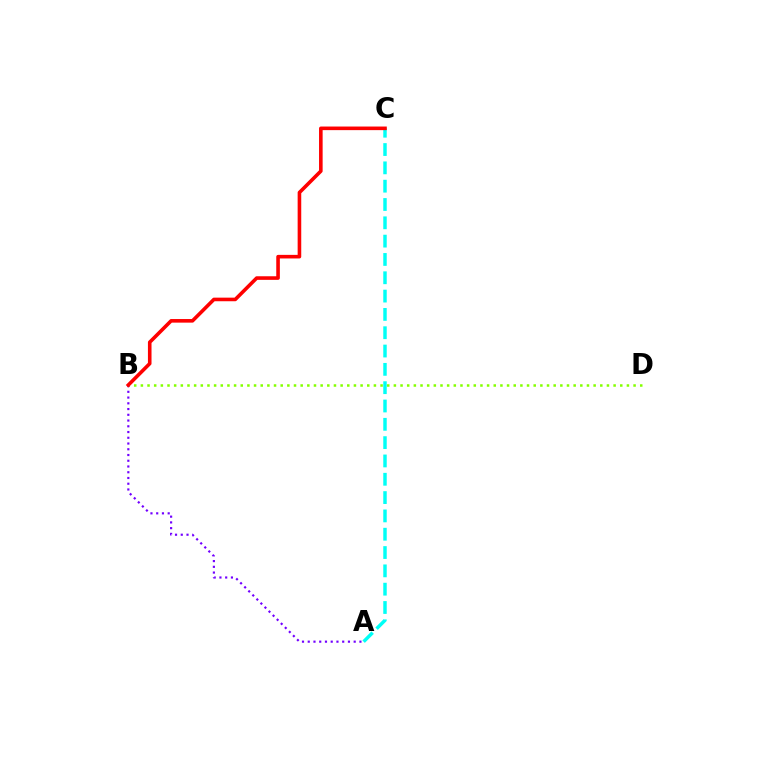{('B', 'D'): [{'color': '#84ff00', 'line_style': 'dotted', 'thickness': 1.81}], ('A', 'B'): [{'color': '#7200ff', 'line_style': 'dotted', 'thickness': 1.56}], ('A', 'C'): [{'color': '#00fff6', 'line_style': 'dashed', 'thickness': 2.49}], ('B', 'C'): [{'color': '#ff0000', 'line_style': 'solid', 'thickness': 2.59}]}